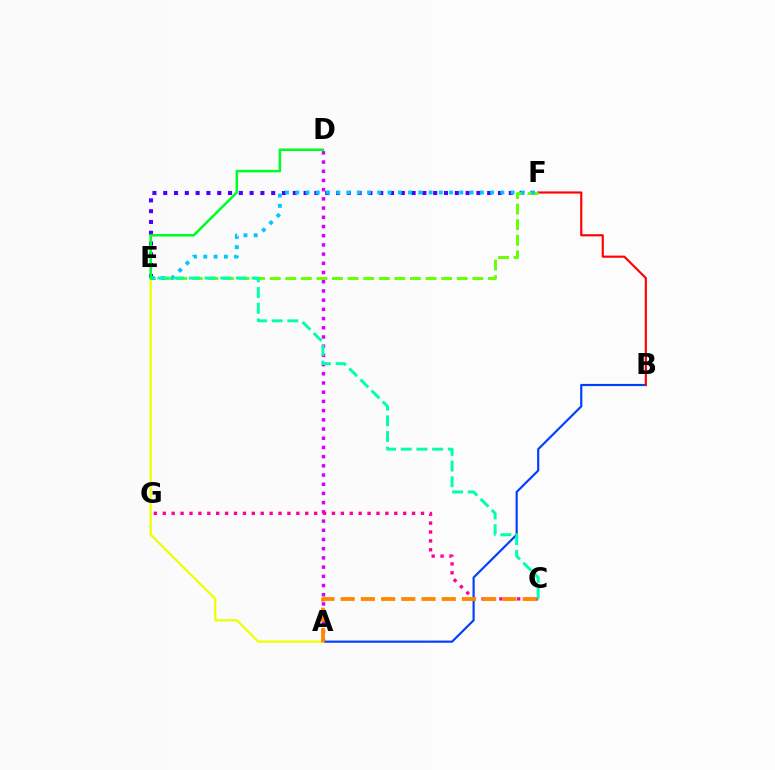{('A', 'B'): [{'color': '#003fff', 'line_style': 'solid', 'thickness': 1.56}], ('B', 'F'): [{'color': '#ff0000', 'line_style': 'solid', 'thickness': 1.55}], ('A', 'D'): [{'color': '#d600ff', 'line_style': 'dotted', 'thickness': 2.5}], ('C', 'G'): [{'color': '#ff00a0', 'line_style': 'dotted', 'thickness': 2.42}], ('E', 'F'): [{'color': '#4f00ff', 'line_style': 'dotted', 'thickness': 2.93}, {'color': '#66ff00', 'line_style': 'dashed', 'thickness': 2.12}, {'color': '#00c7ff', 'line_style': 'dotted', 'thickness': 2.79}], ('A', 'E'): [{'color': '#eeff00', 'line_style': 'solid', 'thickness': 1.62}], ('C', 'E'): [{'color': '#00ffaf', 'line_style': 'dashed', 'thickness': 2.13}], ('A', 'C'): [{'color': '#ff8800', 'line_style': 'dashed', 'thickness': 2.75}], ('D', 'E'): [{'color': '#00ff27', 'line_style': 'solid', 'thickness': 1.83}]}